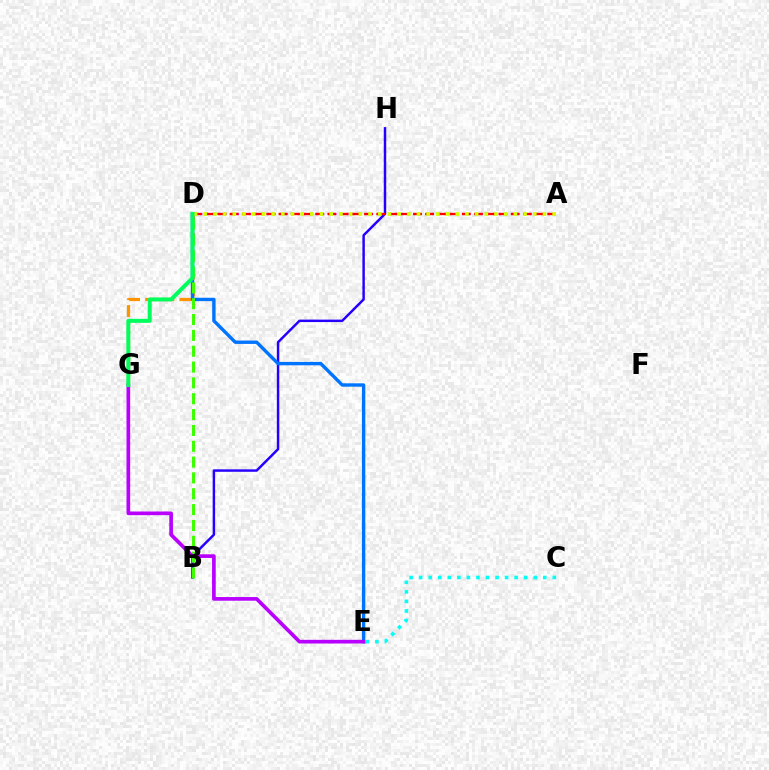{('D', 'G'): [{'color': '#ff9400', 'line_style': 'dashed', 'thickness': 2.32}, {'color': '#00ff5c', 'line_style': 'solid', 'thickness': 2.88}], ('B', 'H'): [{'color': '#2500ff', 'line_style': 'solid', 'thickness': 1.77}], ('A', 'D'): [{'color': '#ff00ac', 'line_style': 'dotted', 'thickness': 1.66}, {'color': '#ff0000', 'line_style': 'dashed', 'thickness': 1.66}, {'color': '#d1ff00', 'line_style': 'dotted', 'thickness': 2.63}], ('D', 'E'): [{'color': '#0074ff', 'line_style': 'solid', 'thickness': 2.44}], ('B', 'D'): [{'color': '#3dff00', 'line_style': 'dashed', 'thickness': 2.15}], ('E', 'G'): [{'color': '#b900ff', 'line_style': 'solid', 'thickness': 2.65}], ('C', 'E'): [{'color': '#00fff6', 'line_style': 'dotted', 'thickness': 2.59}]}